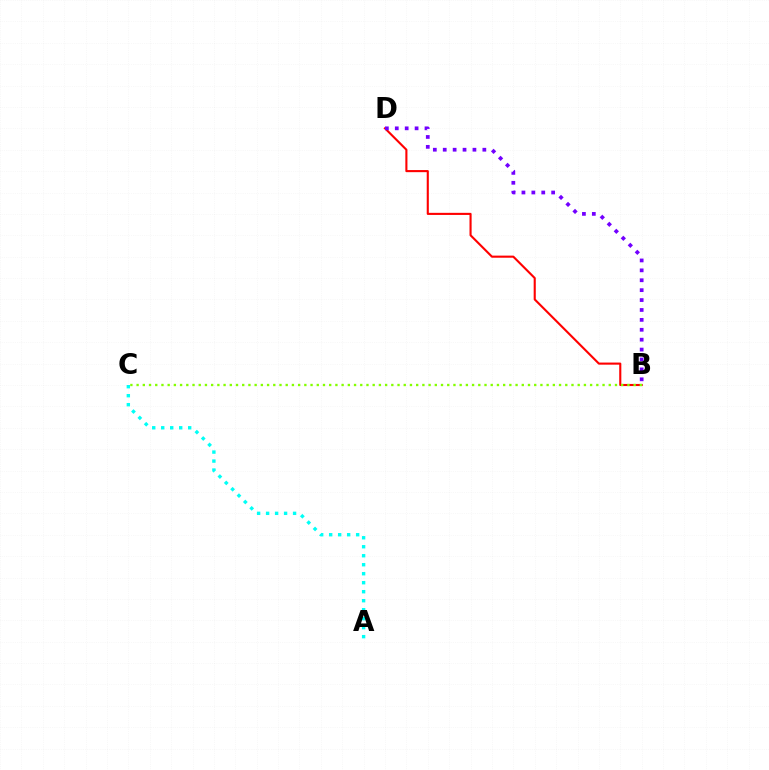{('A', 'C'): [{'color': '#00fff6', 'line_style': 'dotted', 'thickness': 2.44}], ('B', 'D'): [{'color': '#ff0000', 'line_style': 'solid', 'thickness': 1.52}, {'color': '#7200ff', 'line_style': 'dotted', 'thickness': 2.69}], ('B', 'C'): [{'color': '#84ff00', 'line_style': 'dotted', 'thickness': 1.69}]}